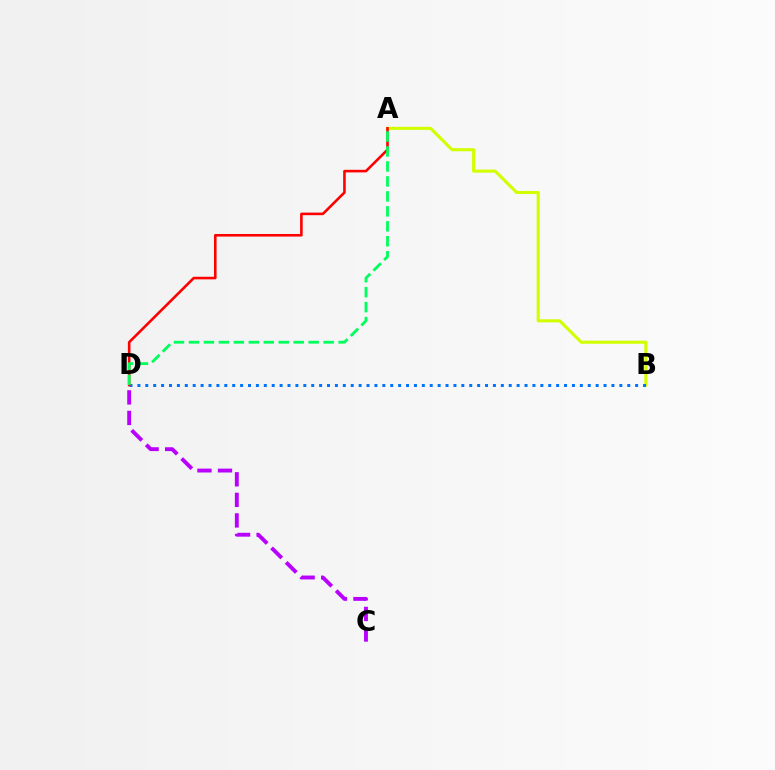{('A', 'B'): [{'color': '#d1ff00', 'line_style': 'solid', 'thickness': 2.23}], ('C', 'D'): [{'color': '#b900ff', 'line_style': 'dashed', 'thickness': 2.79}], ('B', 'D'): [{'color': '#0074ff', 'line_style': 'dotted', 'thickness': 2.15}], ('A', 'D'): [{'color': '#ff0000', 'line_style': 'solid', 'thickness': 1.86}, {'color': '#00ff5c', 'line_style': 'dashed', 'thickness': 2.03}]}